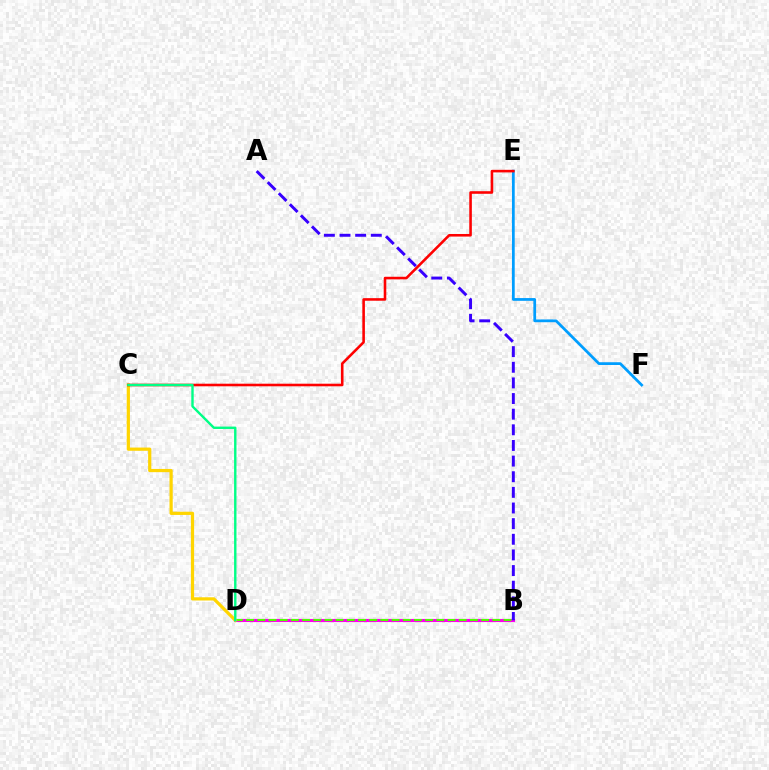{('B', 'D'): [{'color': '#ff00ed', 'line_style': 'solid', 'thickness': 2.25}, {'color': '#4fff00', 'line_style': 'dashed', 'thickness': 1.52}], ('E', 'F'): [{'color': '#009eff', 'line_style': 'solid', 'thickness': 1.98}], ('C', 'D'): [{'color': '#ffd500', 'line_style': 'solid', 'thickness': 2.31}, {'color': '#00ff86', 'line_style': 'solid', 'thickness': 1.72}], ('C', 'E'): [{'color': '#ff0000', 'line_style': 'solid', 'thickness': 1.86}], ('A', 'B'): [{'color': '#3700ff', 'line_style': 'dashed', 'thickness': 2.12}]}